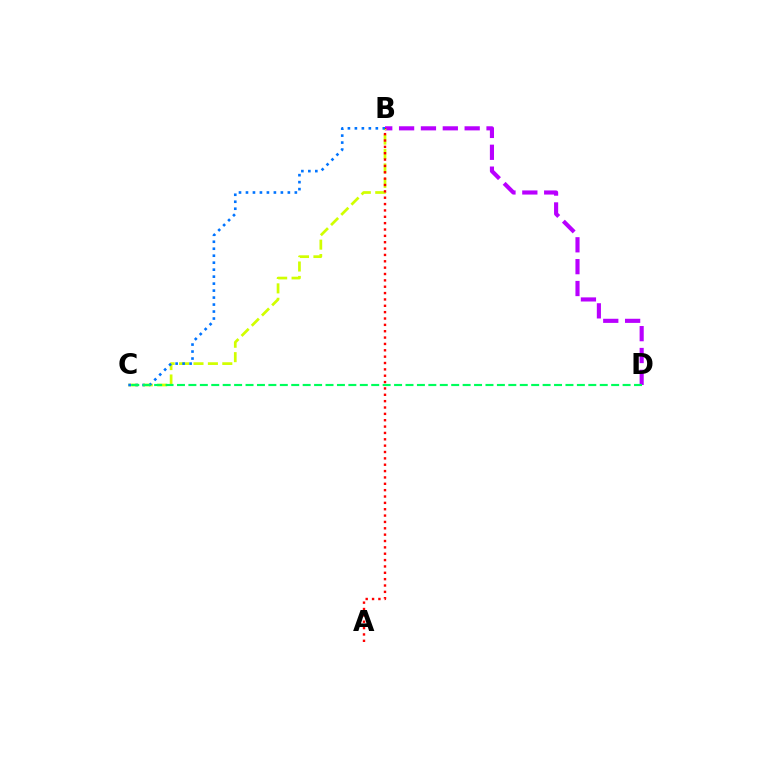{('B', 'D'): [{'color': '#b900ff', 'line_style': 'dashed', 'thickness': 2.97}], ('B', 'C'): [{'color': '#d1ff00', 'line_style': 'dashed', 'thickness': 1.96}, {'color': '#0074ff', 'line_style': 'dotted', 'thickness': 1.9}], ('A', 'B'): [{'color': '#ff0000', 'line_style': 'dotted', 'thickness': 1.73}], ('C', 'D'): [{'color': '#00ff5c', 'line_style': 'dashed', 'thickness': 1.55}]}